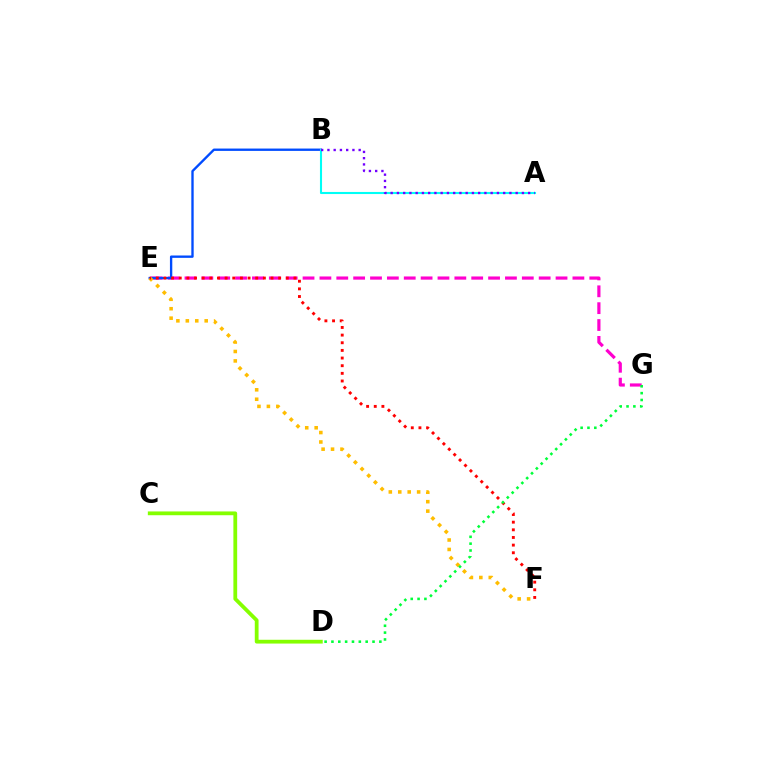{('C', 'D'): [{'color': '#84ff00', 'line_style': 'solid', 'thickness': 2.72}], ('E', 'G'): [{'color': '#ff00cf', 'line_style': 'dashed', 'thickness': 2.29}], ('B', 'E'): [{'color': '#004bff', 'line_style': 'solid', 'thickness': 1.69}], ('E', 'F'): [{'color': '#ffbd00', 'line_style': 'dotted', 'thickness': 2.56}, {'color': '#ff0000', 'line_style': 'dotted', 'thickness': 2.08}], ('D', 'G'): [{'color': '#00ff39', 'line_style': 'dotted', 'thickness': 1.86}], ('A', 'B'): [{'color': '#00fff6', 'line_style': 'solid', 'thickness': 1.51}, {'color': '#7200ff', 'line_style': 'dotted', 'thickness': 1.7}]}